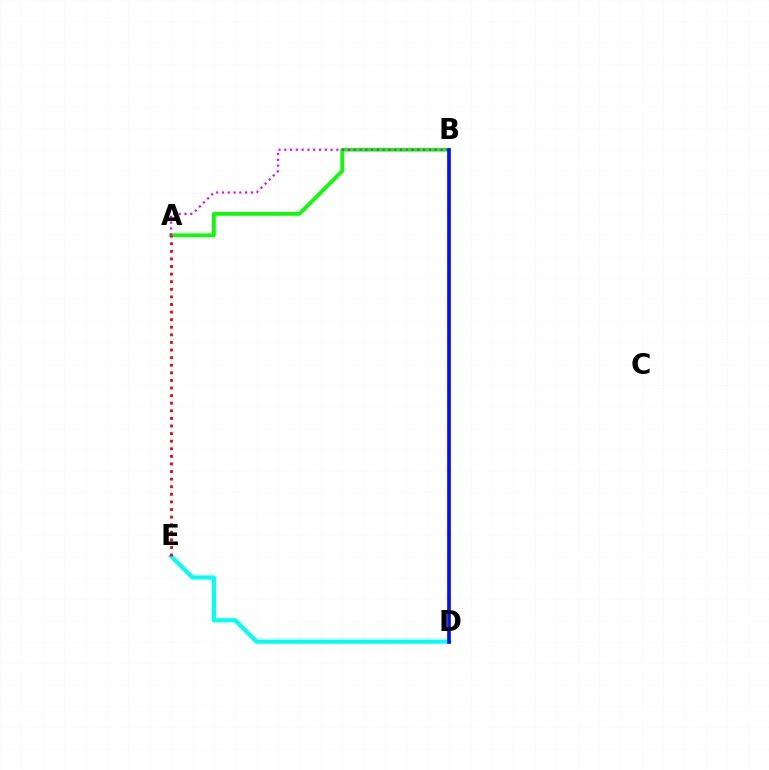{('D', 'E'): [{'color': '#00fff6', 'line_style': 'solid', 'thickness': 2.99}], ('A', 'B'): [{'color': '#08ff00', 'line_style': 'solid', 'thickness': 2.72}, {'color': '#ee00ff', 'line_style': 'dotted', 'thickness': 1.57}], ('B', 'D'): [{'color': '#fcf500', 'line_style': 'solid', 'thickness': 2.53}, {'color': '#0010ff', 'line_style': 'solid', 'thickness': 2.62}], ('A', 'E'): [{'color': '#ff0000', 'line_style': 'dotted', 'thickness': 2.06}]}